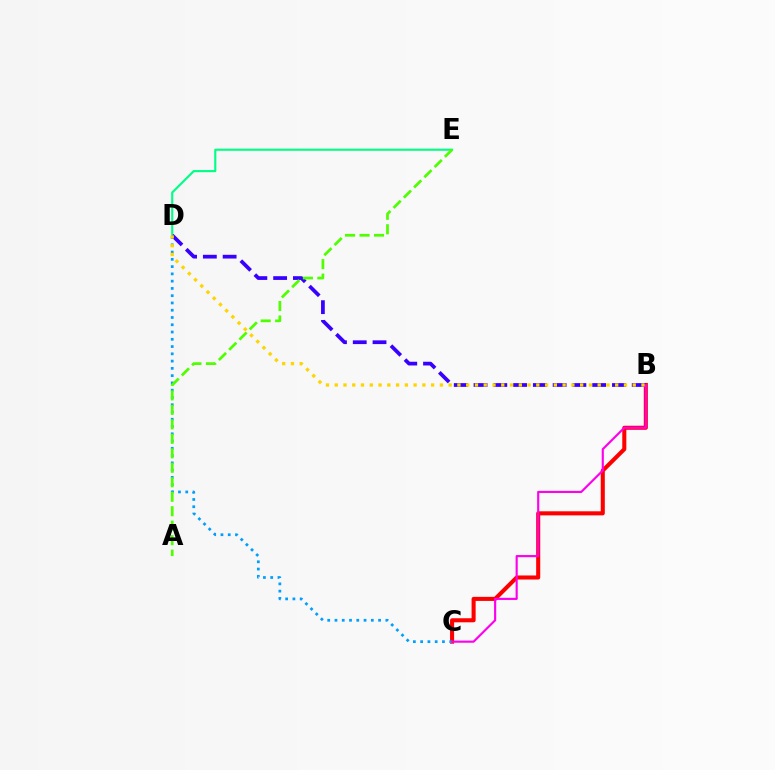{('D', 'E'): [{'color': '#00ff86', 'line_style': 'solid', 'thickness': 1.53}], ('B', 'C'): [{'color': '#ff0000', 'line_style': 'solid', 'thickness': 2.92}, {'color': '#ff00ed', 'line_style': 'solid', 'thickness': 1.54}], ('C', 'D'): [{'color': '#009eff', 'line_style': 'dotted', 'thickness': 1.97}], ('B', 'D'): [{'color': '#3700ff', 'line_style': 'dashed', 'thickness': 2.69}, {'color': '#ffd500', 'line_style': 'dotted', 'thickness': 2.38}], ('A', 'E'): [{'color': '#4fff00', 'line_style': 'dashed', 'thickness': 1.97}]}